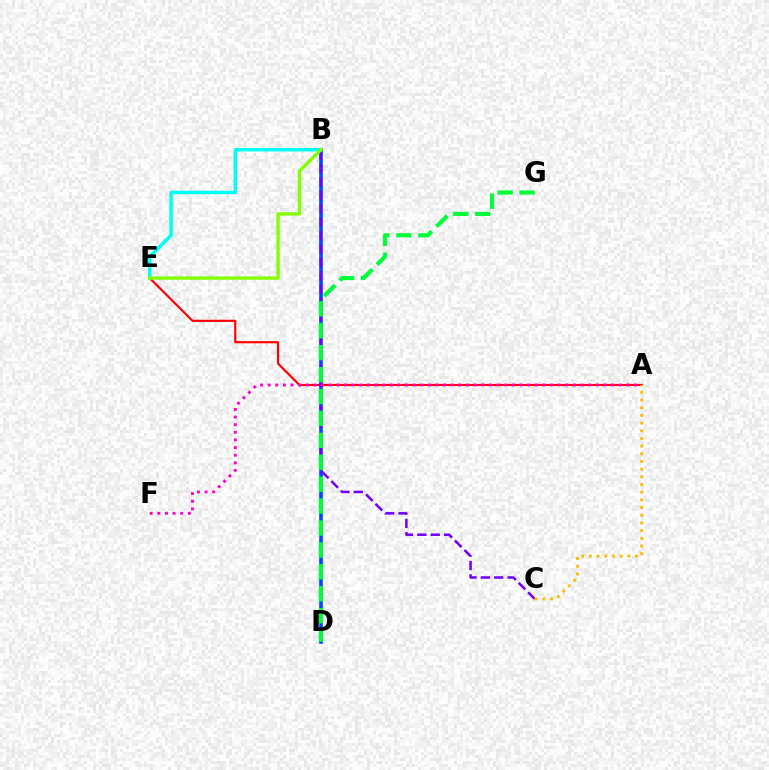{('A', 'E'): [{'color': '#ff0000', 'line_style': 'solid', 'thickness': 1.55}], ('B', 'D'): [{'color': '#004bff', 'line_style': 'solid', 'thickness': 2.59}], ('B', 'C'): [{'color': '#7200ff', 'line_style': 'dashed', 'thickness': 1.82}], ('B', 'E'): [{'color': '#00fff6', 'line_style': 'solid', 'thickness': 2.49}, {'color': '#84ff00', 'line_style': 'solid', 'thickness': 2.42}], ('A', 'F'): [{'color': '#ff00cf', 'line_style': 'dotted', 'thickness': 2.07}], ('D', 'G'): [{'color': '#00ff39', 'line_style': 'dashed', 'thickness': 2.98}], ('A', 'C'): [{'color': '#ffbd00', 'line_style': 'dotted', 'thickness': 2.09}]}